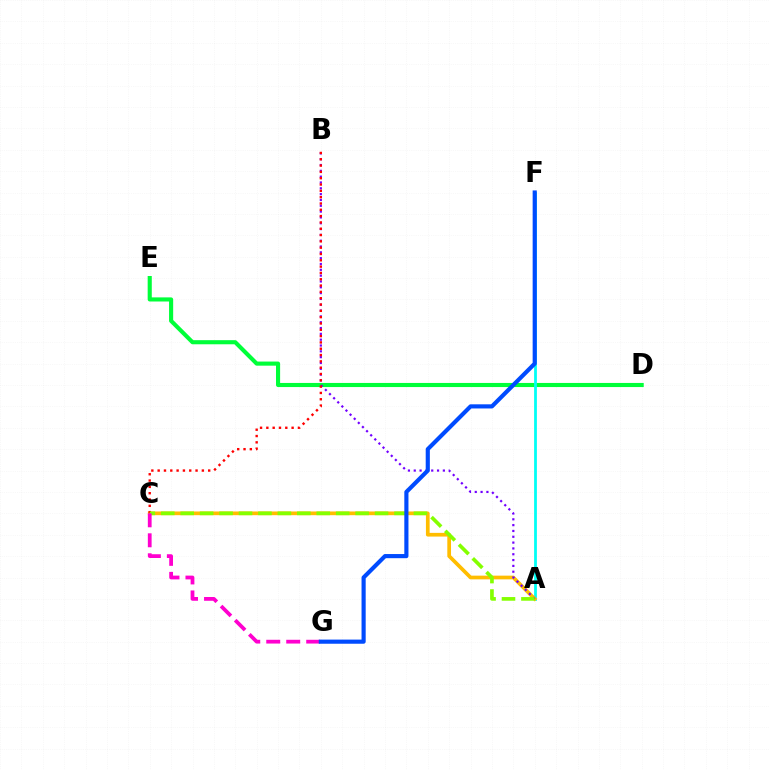{('D', 'E'): [{'color': '#00ff39', 'line_style': 'solid', 'thickness': 2.96}], ('A', 'F'): [{'color': '#00fff6', 'line_style': 'solid', 'thickness': 2.0}], ('A', 'C'): [{'color': '#ffbd00', 'line_style': 'solid', 'thickness': 2.67}, {'color': '#84ff00', 'line_style': 'dashed', 'thickness': 2.64}], ('A', 'B'): [{'color': '#7200ff', 'line_style': 'dotted', 'thickness': 1.58}], ('B', 'C'): [{'color': '#ff0000', 'line_style': 'dotted', 'thickness': 1.72}], ('C', 'G'): [{'color': '#ff00cf', 'line_style': 'dashed', 'thickness': 2.71}], ('F', 'G'): [{'color': '#004bff', 'line_style': 'solid', 'thickness': 2.98}]}